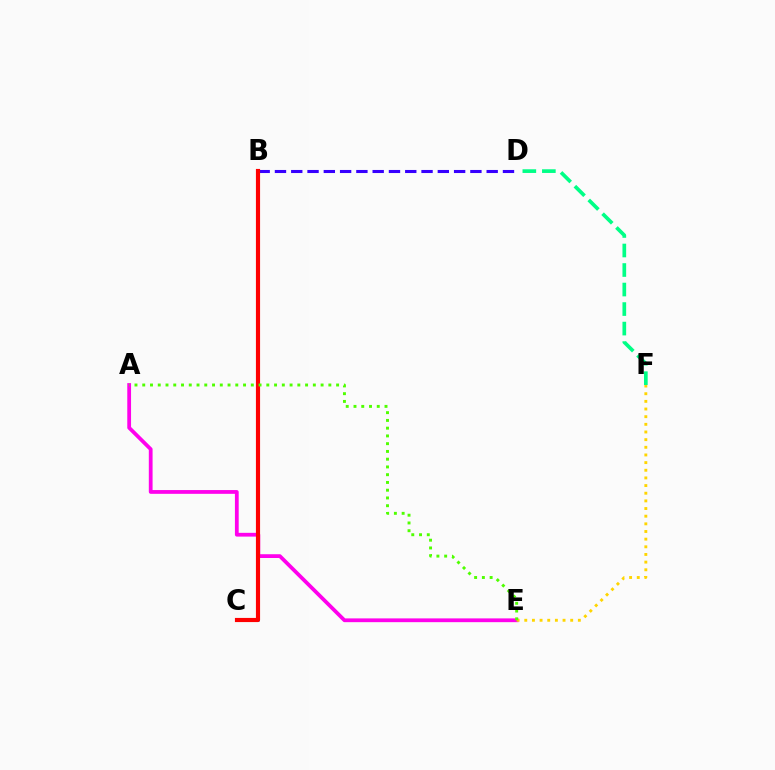{('B', 'D'): [{'color': '#3700ff', 'line_style': 'dashed', 'thickness': 2.21}], ('B', 'C'): [{'color': '#009eff', 'line_style': 'dashed', 'thickness': 2.13}, {'color': '#ff0000', 'line_style': 'solid', 'thickness': 2.99}], ('A', 'E'): [{'color': '#ff00ed', 'line_style': 'solid', 'thickness': 2.71}, {'color': '#4fff00', 'line_style': 'dotted', 'thickness': 2.11}], ('D', 'F'): [{'color': '#00ff86', 'line_style': 'dashed', 'thickness': 2.65}], ('E', 'F'): [{'color': '#ffd500', 'line_style': 'dotted', 'thickness': 2.08}]}